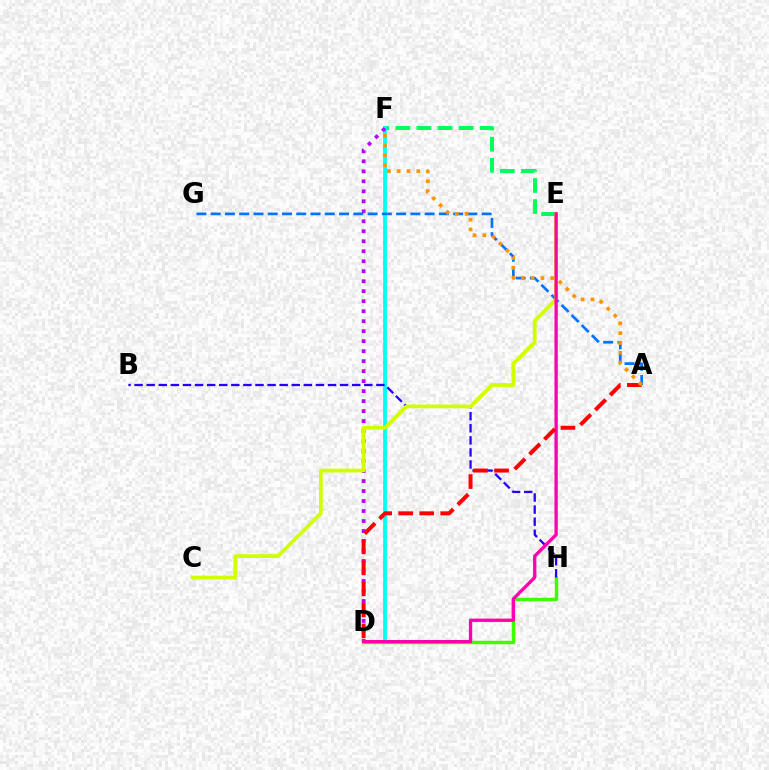{('D', 'H'): [{'color': '#3dff00', 'line_style': 'solid', 'thickness': 2.49}], ('E', 'F'): [{'color': '#00ff5c', 'line_style': 'dashed', 'thickness': 2.86}], ('D', 'F'): [{'color': '#00fff6', 'line_style': 'solid', 'thickness': 2.73}, {'color': '#b900ff', 'line_style': 'dotted', 'thickness': 2.71}], ('B', 'H'): [{'color': '#2500ff', 'line_style': 'dashed', 'thickness': 1.64}], ('A', 'G'): [{'color': '#0074ff', 'line_style': 'dashed', 'thickness': 1.94}], ('C', 'E'): [{'color': '#d1ff00', 'line_style': 'solid', 'thickness': 2.71}], ('D', 'E'): [{'color': '#ff00ac', 'line_style': 'solid', 'thickness': 2.39}], ('A', 'D'): [{'color': '#ff0000', 'line_style': 'dashed', 'thickness': 2.86}], ('A', 'F'): [{'color': '#ff9400', 'line_style': 'dotted', 'thickness': 2.67}]}